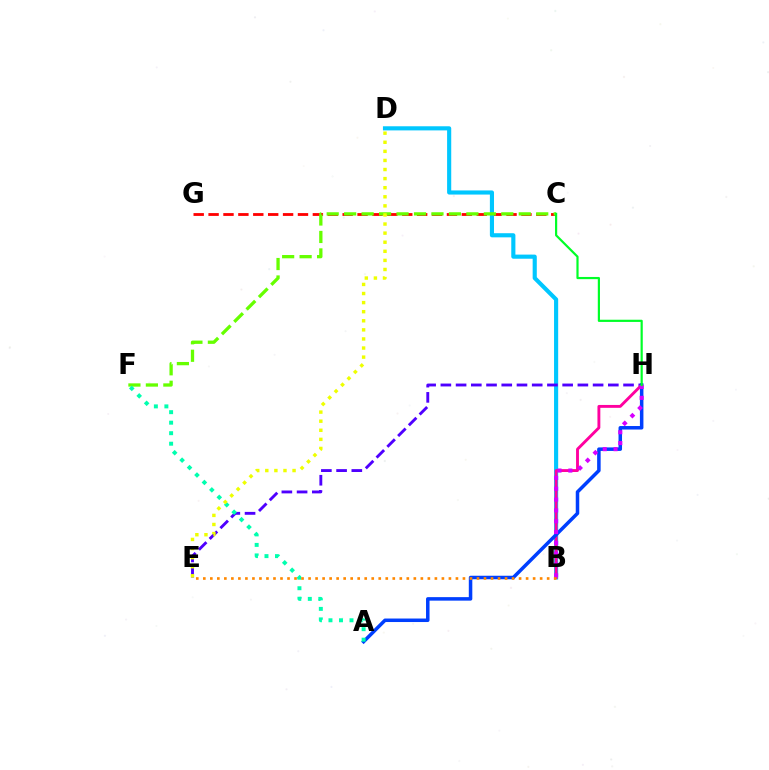{('C', 'G'): [{'color': '#ff0000', 'line_style': 'dashed', 'thickness': 2.02}], ('B', 'D'): [{'color': '#00c7ff', 'line_style': 'solid', 'thickness': 2.97}], ('E', 'H'): [{'color': '#4f00ff', 'line_style': 'dashed', 'thickness': 2.07}], ('B', 'H'): [{'color': '#ff00a0', 'line_style': 'solid', 'thickness': 2.07}, {'color': '#d600ff', 'line_style': 'dotted', 'thickness': 2.94}], ('A', 'H'): [{'color': '#003fff', 'line_style': 'solid', 'thickness': 2.53}], ('C', 'F'): [{'color': '#66ff00', 'line_style': 'dashed', 'thickness': 2.37}], ('A', 'F'): [{'color': '#00ffaf', 'line_style': 'dotted', 'thickness': 2.86}], ('C', 'H'): [{'color': '#00ff27', 'line_style': 'solid', 'thickness': 1.58}], ('D', 'E'): [{'color': '#eeff00', 'line_style': 'dotted', 'thickness': 2.47}], ('B', 'E'): [{'color': '#ff8800', 'line_style': 'dotted', 'thickness': 1.91}]}